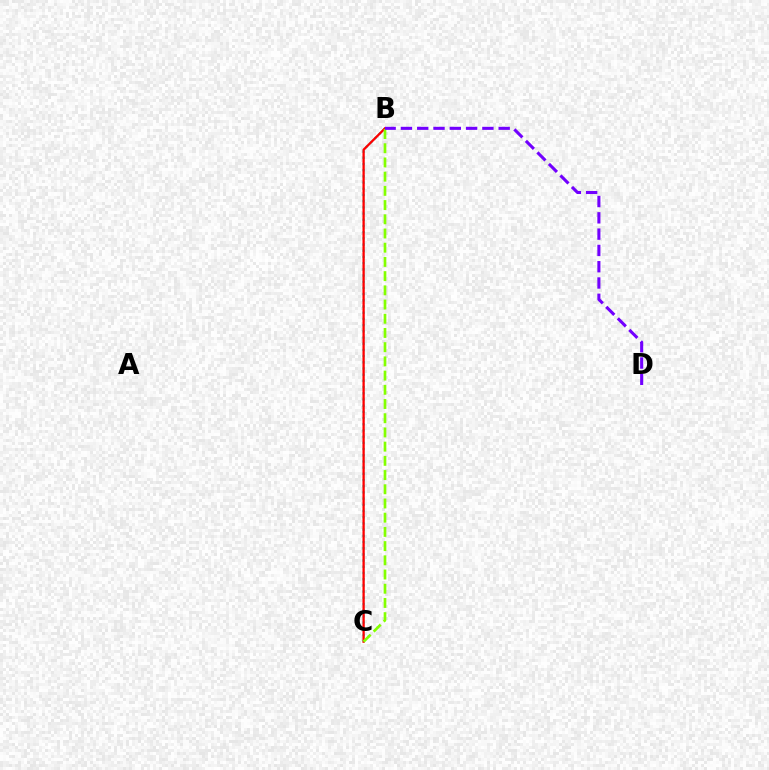{('B', 'C'): [{'color': '#00fff6', 'line_style': 'dotted', 'thickness': 1.68}, {'color': '#ff0000', 'line_style': 'solid', 'thickness': 1.66}, {'color': '#84ff00', 'line_style': 'dashed', 'thickness': 1.93}], ('B', 'D'): [{'color': '#7200ff', 'line_style': 'dashed', 'thickness': 2.21}]}